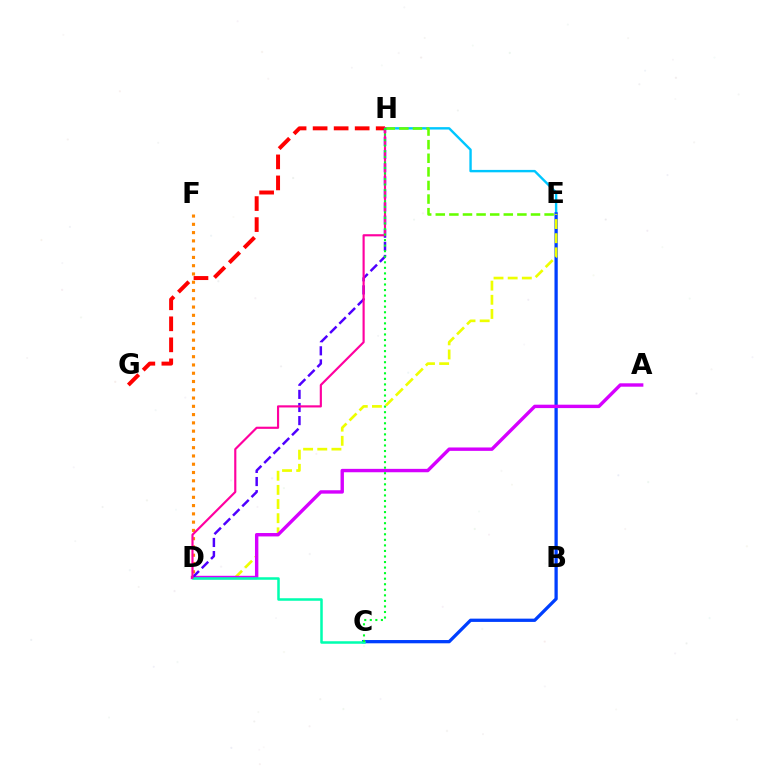{('E', 'H'): [{'color': '#00c7ff', 'line_style': 'solid', 'thickness': 1.73}, {'color': '#66ff00', 'line_style': 'dashed', 'thickness': 1.85}], ('C', 'E'): [{'color': '#003fff', 'line_style': 'solid', 'thickness': 2.35}], ('G', 'H'): [{'color': '#ff0000', 'line_style': 'dashed', 'thickness': 2.86}], ('D', 'E'): [{'color': '#eeff00', 'line_style': 'dashed', 'thickness': 1.92}], ('A', 'D'): [{'color': '#d600ff', 'line_style': 'solid', 'thickness': 2.45}], ('D', 'H'): [{'color': '#4f00ff', 'line_style': 'dashed', 'thickness': 1.78}, {'color': '#ff00a0', 'line_style': 'solid', 'thickness': 1.55}], ('C', 'D'): [{'color': '#00ffaf', 'line_style': 'solid', 'thickness': 1.82}], ('D', 'F'): [{'color': '#ff8800', 'line_style': 'dotted', 'thickness': 2.25}], ('C', 'H'): [{'color': '#00ff27', 'line_style': 'dotted', 'thickness': 1.51}]}